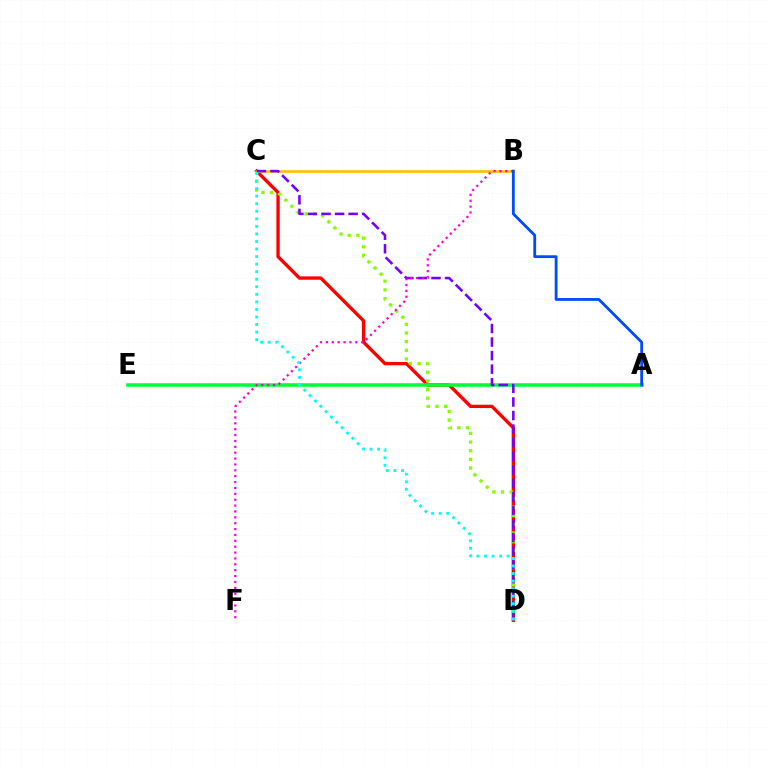{('C', 'D'): [{'color': '#ff0000', 'line_style': 'solid', 'thickness': 2.41}, {'color': '#84ff00', 'line_style': 'dotted', 'thickness': 2.35}, {'color': '#7200ff', 'line_style': 'dashed', 'thickness': 1.84}, {'color': '#00fff6', 'line_style': 'dotted', 'thickness': 2.05}], ('B', 'C'): [{'color': '#ffbd00', 'line_style': 'solid', 'thickness': 1.86}], ('A', 'E'): [{'color': '#00ff39', 'line_style': 'solid', 'thickness': 2.54}], ('B', 'F'): [{'color': '#ff00cf', 'line_style': 'dotted', 'thickness': 1.6}], ('A', 'B'): [{'color': '#004bff', 'line_style': 'solid', 'thickness': 2.03}]}